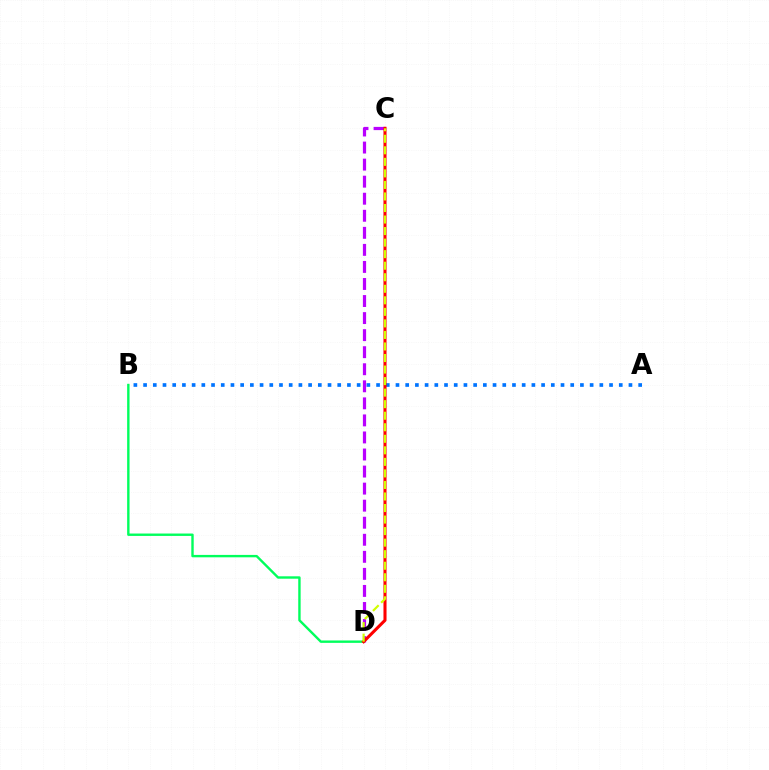{('A', 'B'): [{'color': '#0074ff', 'line_style': 'dotted', 'thickness': 2.64}], ('C', 'D'): [{'color': '#b900ff', 'line_style': 'dashed', 'thickness': 2.32}, {'color': '#ff0000', 'line_style': 'solid', 'thickness': 2.21}, {'color': '#d1ff00', 'line_style': 'dashed', 'thickness': 1.57}], ('B', 'D'): [{'color': '#00ff5c', 'line_style': 'solid', 'thickness': 1.72}]}